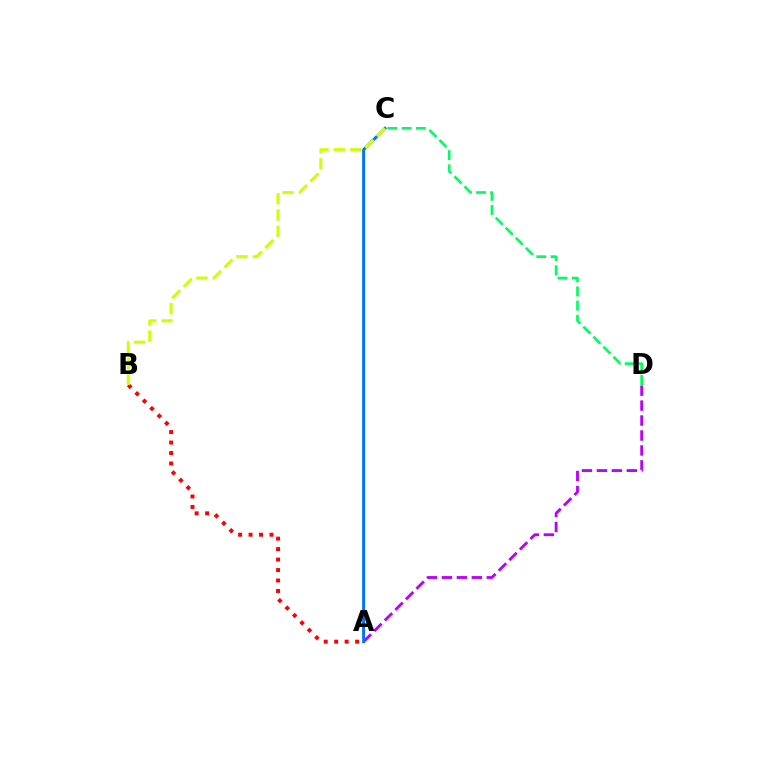{('A', 'D'): [{'color': '#b900ff', 'line_style': 'dashed', 'thickness': 2.03}], ('A', 'B'): [{'color': '#ff0000', 'line_style': 'dotted', 'thickness': 2.84}], ('A', 'C'): [{'color': '#0074ff', 'line_style': 'solid', 'thickness': 2.15}], ('B', 'C'): [{'color': '#d1ff00', 'line_style': 'dashed', 'thickness': 2.21}], ('C', 'D'): [{'color': '#00ff5c', 'line_style': 'dashed', 'thickness': 1.93}]}